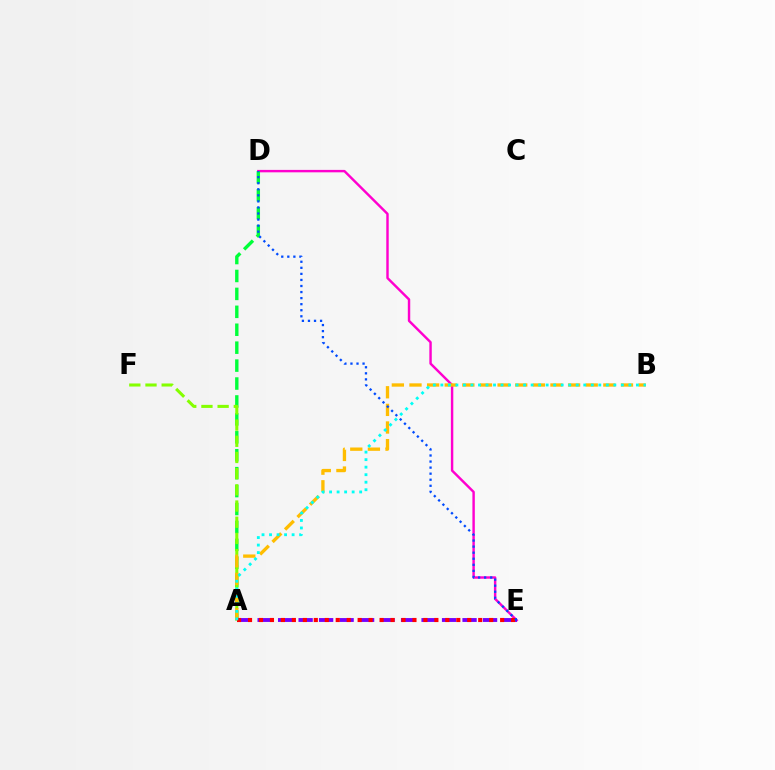{('D', 'E'): [{'color': '#ff00cf', 'line_style': 'solid', 'thickness': 1.75}, {'color': '#004bff', 'line_style': 'dotted', 'thickness': 1.65}], ('A', 'D'): [{'color': '#00ff39', 'line_style': 'dashed', 'thickness': 2.44}], ('A', 'F'): [{'color': '#84ff00', 'line_style': 'dashed', 'thickness': 2.2}], ('A', 'E'): [{'color': '#7200ff', 'line_style': 'dashed', 'thickness': 2.78}, {'color': '#ff0000', 'line_style': 'dotted', 'thickness': 2.98}], ('A', 'B'): [{'color': '#ffbd00', 'line_style': 'dashed', 'thickness': 2.39}, {'color': '#00fff6', 'line_style': 'dotted', 'thickness': 2.04}]}